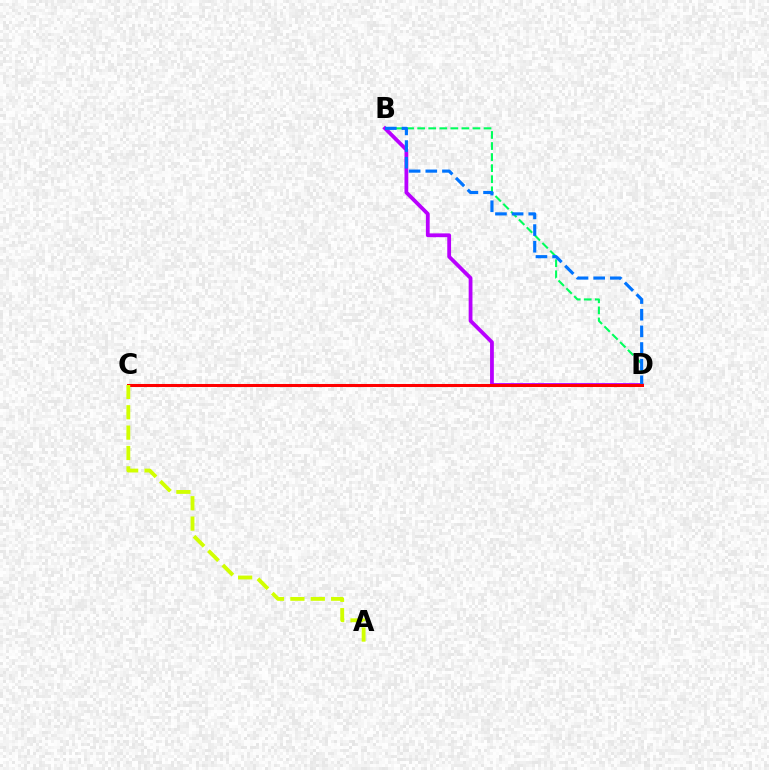{('B', 'D'): [{'color': '#00ff5c', 'line_style': 'dashed', 'thickness': 1.5}, {'color': '#b900ff', 'line_style': 'solid', 'thickness': 2.73}, {'color': '#0074ff', 'line_style': 'dashed', 'thickness': 2.26}], ('C', 'D'): [{'color': '#ff0000', 'line_style': 'solid', 'thickness': 2.18}], ('A', 'C'): [{'color': '#d1ff00', 'line_style': 'dashed', 'thickness': 2.77}]}